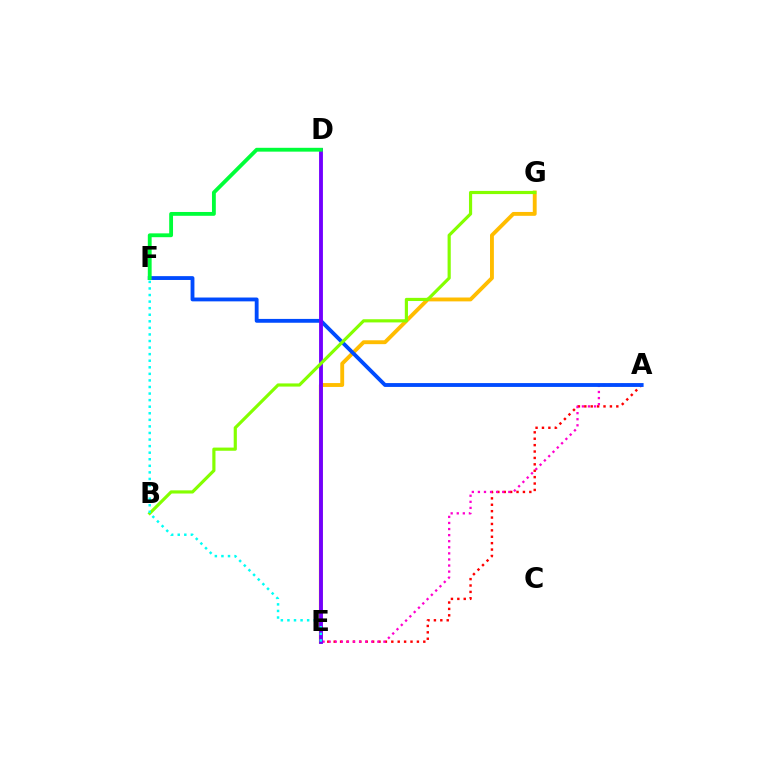{('A', 'E'): [{'color': '#ff0000', 'line_style': 'dotted', 'thickness': 1.74}, {'color': '#ff00cf', 'line_style': 'dotted', 'thickness': 1.65}], ('E', 'G'): [{'color': '#ffbd00', 'line_style': 'solid', 'thickness': 2.79}], ('A', 'F'): [{'color': '#004bff', 'line_style': 'solid', 'thickness': 2.76}], ('D', 'E'): [{'color': '#7200ff', 'line_style': 'solid', 'thickness': 2.78}], ('B', 'G'): [{'color': '#84ff00', 'line_style': 'solid', 'thickness': 2.28}], ('D', 'F'): [{'color': '#00ff39', 'line_style': 'solid', 'thickness': 2.76}], ('E', 'F'): [{'color': '#00fff6', 'line_style': 'dotted', 'thickness': 1.78}]}